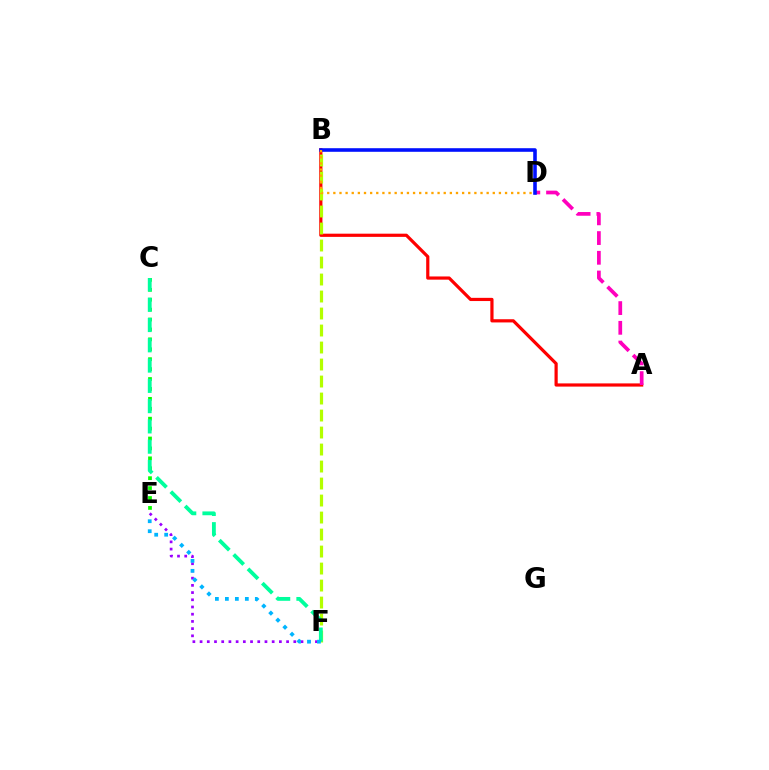{('E', 'F'): [{'color': '#9b00ff', 'line_style': 'dotted', 'thickness': 1.96}, {'color': '#00b5ff', 'line_style': 'dotted', 'thickness': 2.71}], ('A', 'B'): [{'color': '#ff0000', 'line_style': 'solid', 'thickness': 2.3}], ('A', 'D'): [{'color': '#ff00bd', 'line_style': 'dashed', 'thickness': 2.68}], ('B', 'F'): [{'color': '#b3ff00', 'line_style': 'dashed', 'thickness': 2.31}], ('B', 'D'): [{'color': '#0010ff', 'line_style': 'solid', 'thickness': 2.58}, {'color': '#ffa500', 'line_style': 'dotted', 'thickness': 1.67}], ('C', 'E'): [{'color': '#08ff00', 'line_style': 'dotted', 'thickness': 2.69}], ('C', 'F'): [{'color': '#00ff9d', 'line_style': 'dashed', 'thickness': 2.75}]}